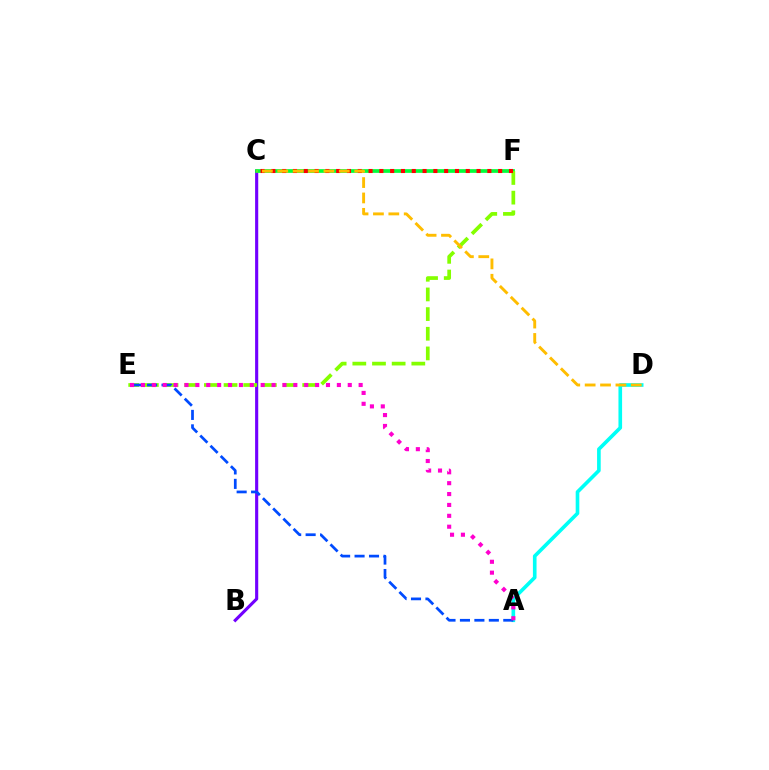{('B', 'C'): [{'color': '#7200ff', 'line_style': 'solid', 'thickness': 2.25}], ('C', 'F'): [{'color': '#00ff39', 'line_style': 'solid', 'thickness': 2.67}, {'color': '#ff0000', 'line_style': 'dotted', 'thickness': 2.93}], ('E', 'F'): [{'color': '#84ff00', 'line_style': 'dashed', 'thickness': 2.67}], ('A', 'D'): [{'color': '#00fff6', 'line_style': 'solid', 'thickness': 2.62}], ('A', 'E'): [{'color': '#004bff', 'line_style': 'dashed', 'thickness': 1.96}, {'color': '#ff00cf', 'line_style': 'dotted', 'thickness': 2.96}], ('C', 'D'): [{'color': '#ffbd00', 'line_style': 'dashed', 'thickness': 2.09}]}